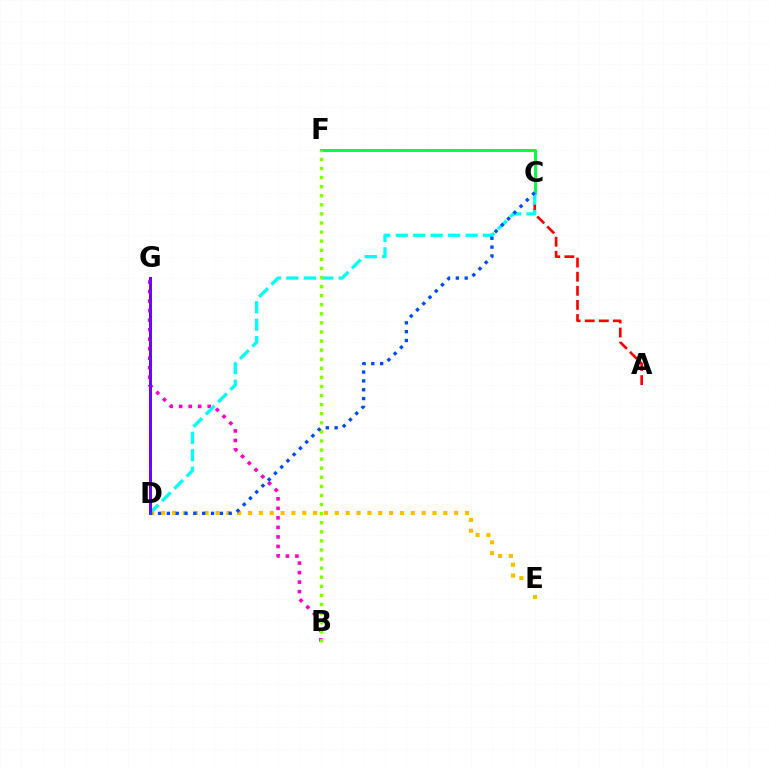{('A', 'C'): [{'color': '#ff0000', 'line_style': 'dashed', 'thickness': 1.91}], ('B', 'G'): [{'color': '#ff00cf', 'line_style': 'dotted', 'thickness': 2.59}], ('C', 'F'): [{'color': '#00ff39', 'line_style': 'solid', 'thickness': 2.08}], ('C', 'D'): [{'color': '#00fff6', 'line_style': 'dashed', 'thickness': 2.37}, {'color': '#004bff', 'line_style': 'dotted', 'thickness': 2.4}], ('B', 'F'): [{'color': '#84ff00', 'line_style': 'dotted', 'thickness': 2.47}], ('D', 'E'): [{'color': '#ffbd00', 'line_style': 'dotted', 'thickness': 2.95}], ('D', 'G'): [{'color': '#7200ff', 'line_style': 'solid', 'thickness': 2.14}]}